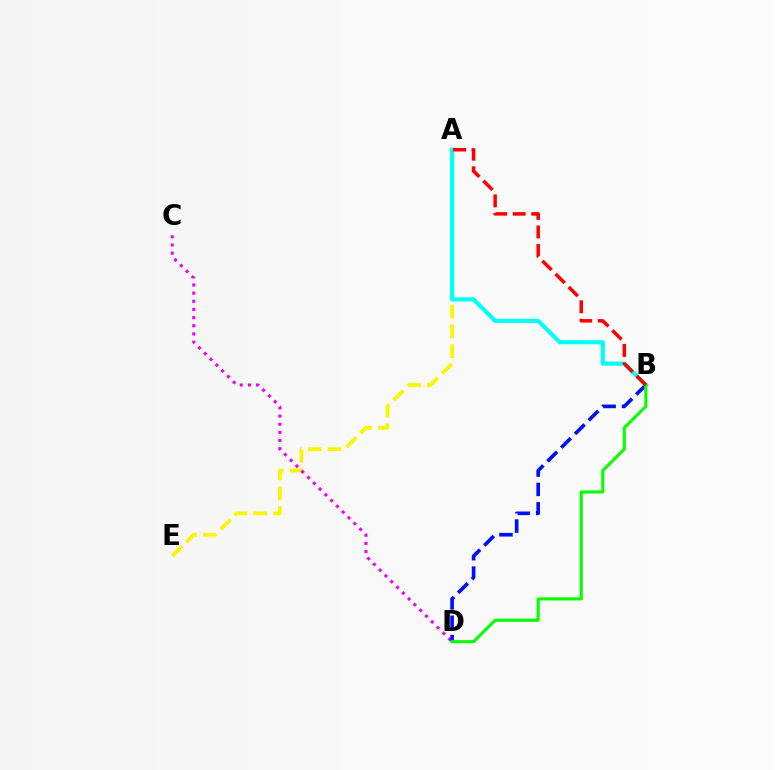{('A', 'E'): [{'color': '#fcf500', 'line_style': 'dashed', 'thickness': 2.69}], ('C', 'D'): [{'color': '#ee00ff', 'line_style': 'dotted', 'thickness': 2.22}], ('B', 'D'): [{'color': '#0010ff', 'line_style': 'dashed', 'thickness': 2.63}, {'color': '#08ff00', 'line_style': 'solid', 'thickness': 2.22}], ('A', 'B'): [{'color': '#00fff6', 'line_style': 'solid', 'thickness': 2.98}, {'color': '#ff0000', 'line_style': 'dashed', 'thickness': 2.52}]}